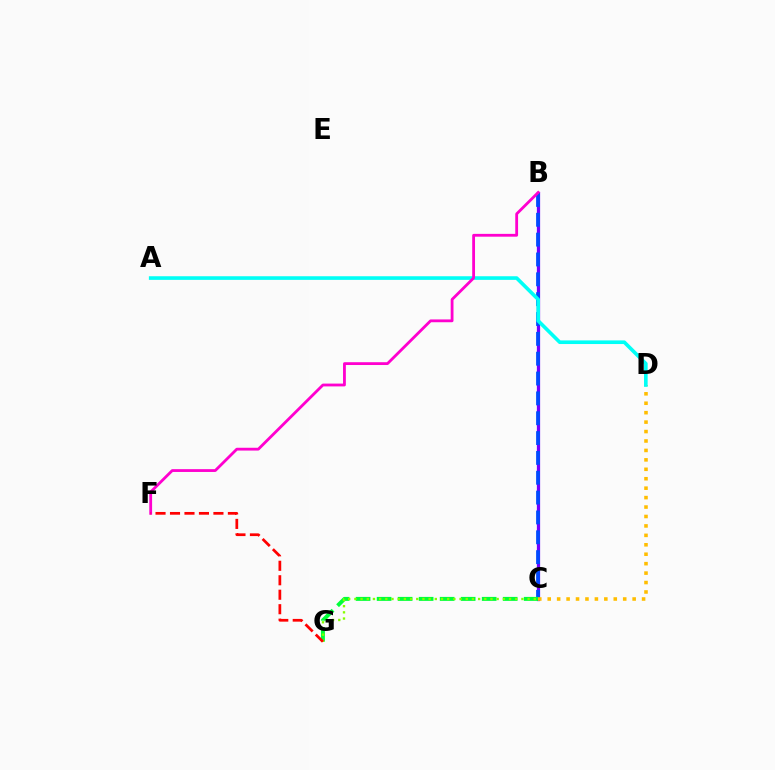{('B', 'C'): [{'color': '#7200ff', 'line_style': 'solid', 'thickness': 2.33}, {'color': '#004bff', 'line_style': 'dashed', 'thickness': 2.7}], ('C', 'G'): [{'color': '#00ff39', 'line_style': 'dashed', 'thickness': 2.85}, {'color': '#84ff00', 'line_style': 'dotted', 'thickness': 1.68}], ('C', 'D'): [{'color': '#ffbd00', 'line_style': 'dotted', 'thickness': 2.56}], ('A', 'D'): [{'color': '#00fff6', 'line_style': 'solid', 'thickness': 2.61}], ('B', 'F'): [{'color': '#ff00cf', 'line_style': 'solid', 'thickness': 2.02}], ('F', 'G'): [{'color': '#ff0000', 'line_style': 'dashed', 'thickness': 1.97}]}